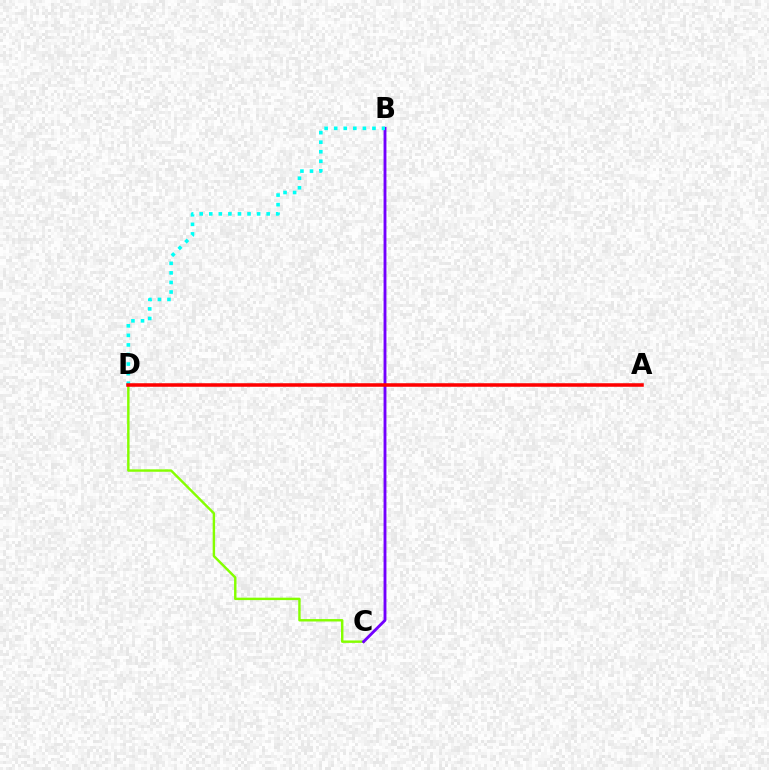{('C', 'D'): [{'color': '#84ff00', 'line_style': 'solid', 'thickness': 1.75}], ('B', 'C'): [{'color': '#7200ff', 'line_style': 'solid', 'thickness': 2.06}], ('B', 'D'): [{'color': '#00fff6', 'line_style': 'dotted', 'thickness': 2.6}], ('A', 'D'): [{'color': '#ff0000', 'line_style': 'solid', 'thickness': 2.54}]}